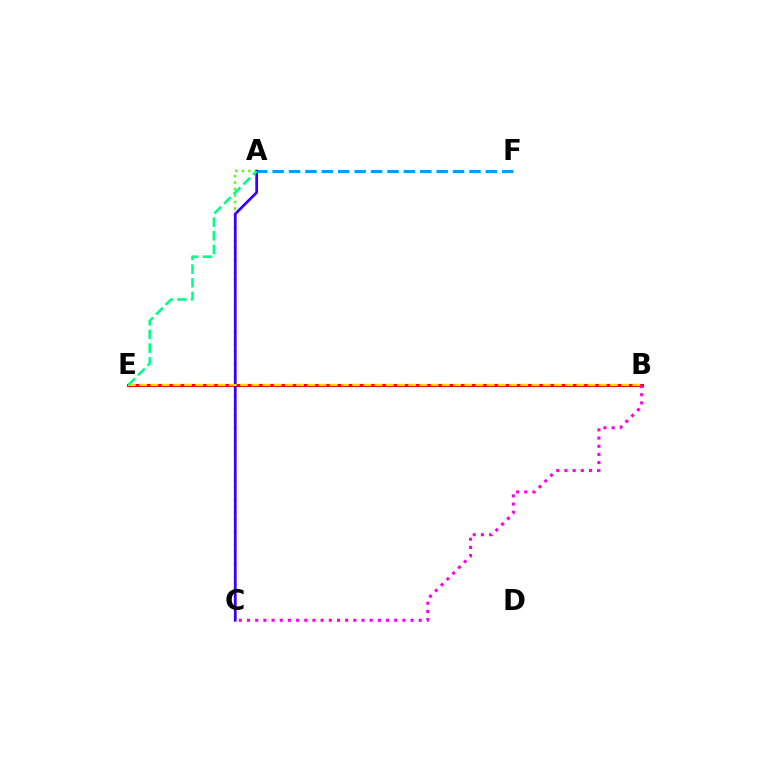{('B', 'E'): [{'color': '#ff0000', 'line_style': 'solid', 'thickness': 2.22}, {'color': '#ffd500', 'line_style': 'dashed', 'thickness': 1.52}], ('A', 'F'): [{'color': '#009eff', 'line_style': 'dashed', 'thickness': 2.23}], ('A', 'C'): [{'color': '#4fff00', 'line_style': 'dotted', 'thickness': 1.76}, {'color': '#3700ff', 'line_style': 'solid', 'thickness': 1.97}], ('A', 'E'): [{'color': '#00ff86', 'line_style': 'dashed', 'thickness': 1.86}], ('B', 'C'): [{'color': '#ff00ed', 'line_style': 'dotted', 'thickness': 2.22}]}